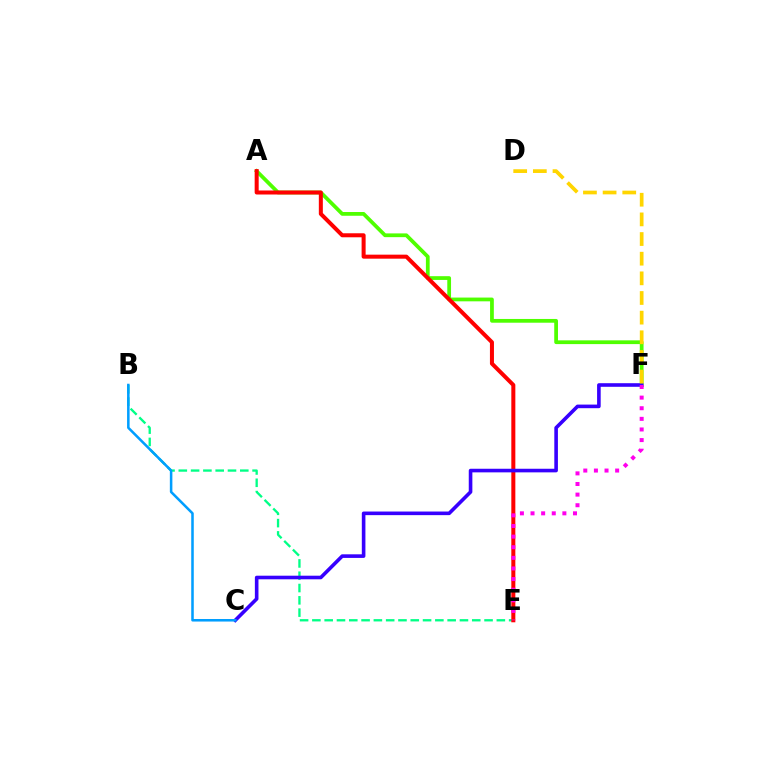{('A', 'F'): [{'color': '#4fff00', 'line_style': 'solid', 'thickness': 2.7}], ('B', 'E'): [{'color': '#00ff86', 'line_style': 'dashed', 'thickness': 1.67}], ('A', 'E'): [{'color': '#ff0000', 'line_style': 'solid', 'thickness': 2.89}], ('C', 'F'): [{'color': '#3700ff', 'line_style': 'solid', 'thickness': 2.6}], ('D', 'F'): [{'color': '#ffd500', 'line_style': 'dashed', 'thickness': 2.67}], ('E', 'F'): [{'color': '#ff00ed', 'line_style': 'dotted', 'thickness': 2.88}], ('B', 'C'): [{'color': '#009eff', 'line_style': 'solid', 'thickness': 1.83}]}